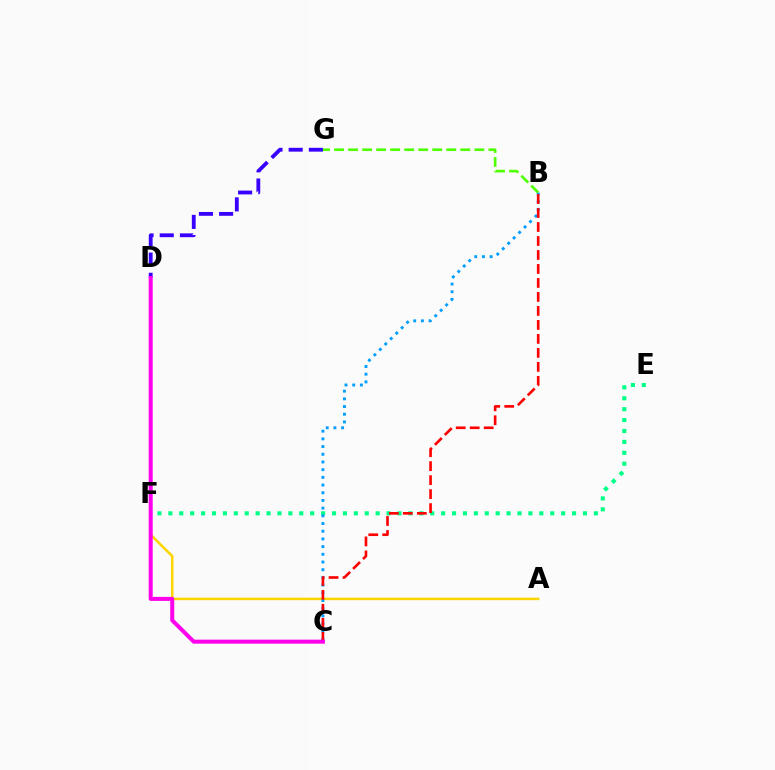{('A', 'F'): [{'color': '#ffd500', 'line_style': 'solid', 'thickness': 1.81}], ('D', 'G'): [{'color': '#3700ff', 'line_style': 'dashed', 'thickness': 2.74}], ('E', 'F'): [{'color': '#00ff86', 'line_style': 'dotted', 'thickness': 2.96}], ('B', 'C'): [{'color': '#009eff', 'line_style': 'dotted', 'thickness': 2.09}, {'color': '#ff0000', 'line_style': 'dashed', 'thickness': 1.9}], ('B', 'G'): [{'color': '#4fff00', 'line_style': 'dashed', 'thickness': 1.91}], ('C', 'D'): [{'color': '#ff00ed', 'line_style': 'solid', 'thickness': 2.89}]}